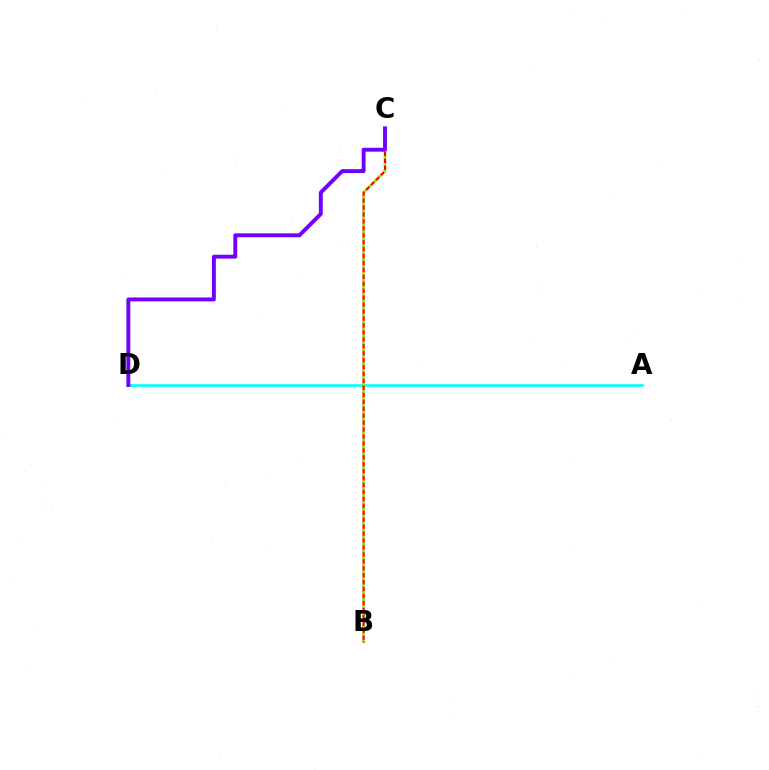{('A', 'D'): [{'color': '#00fff6', 'line_style': 'solid', 'thickness': 1.88}], ('B', 'C'): [{'color': '#ff0000', 'line_style': 'solid', 'thickness': 1.62}, {'color': '#84ff00', 'line_style': 'dotted', 'thickness': 1.89}], ('C', 'D'): [{'color': '#7200ff', 'line_style': 'solid', 'thickness': 2.81}]}